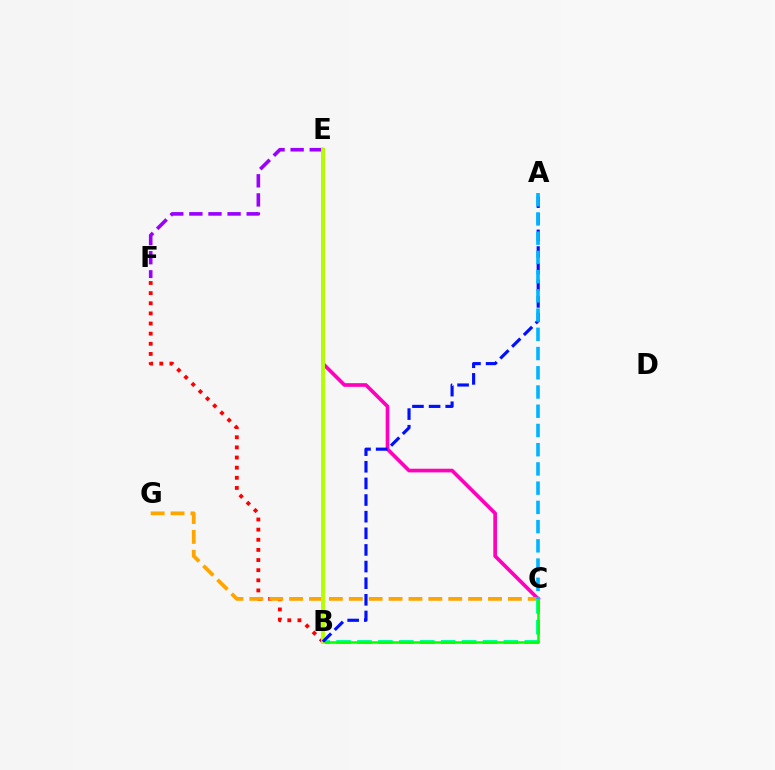{('C', 'E'): [{'color': '#ff00bd', 'line_style': 'solid', 'thickness': 2.64}], ('B', 'F'): [{'color': '#ff0000', 'line_style': 'dotted', 'thickness': 2.75}], ('C', 'G'): [{'color': '#ffa500', 'line_style': 'dashed', 'thickness': 2.7}], ('E', 'F'): [{'color': '#9b00ff', 'line_style': 'dashed', 'thickness': 2.6}], ('B', 'C'): [{'color': '#00ff9d', 'line_style': 'dashed', 'thickness': 2.84}, {'color': '#08ff00', 'line_style': 'solid', 'thickness': 1.82}], ('B', 'E'): [{'color': '#b3ff00', 'line_style': 'solid', 'thickness': 2.81}], ('A', 'B'): [{'color': '#0010ff', 'line_style': 'dashed', 'thickness': 2.26}], ('A', 'C'): [{'color': '#00b5ff', 'line_style': 'dashed', 'thickness': 2.61}]}